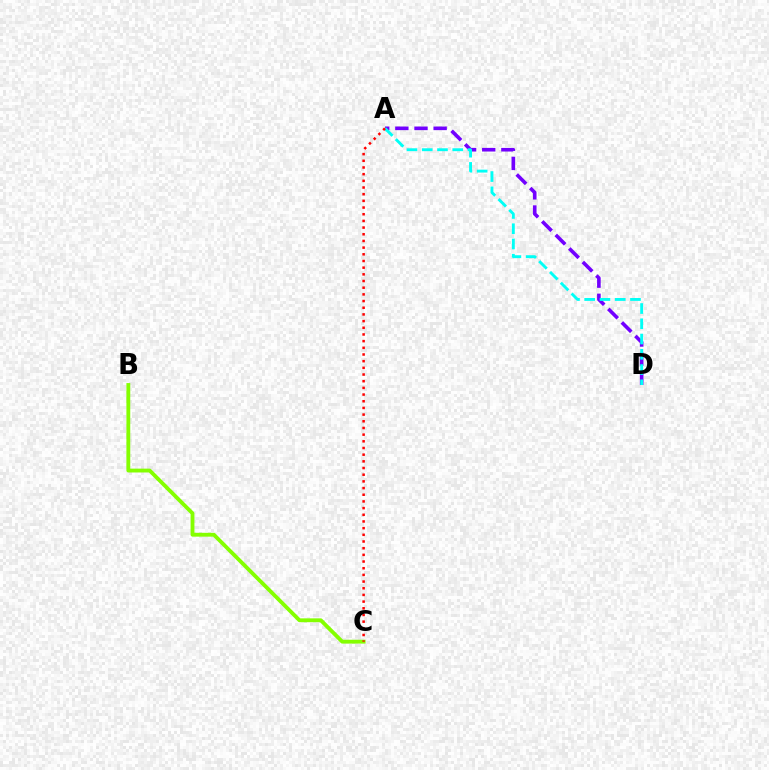{('B', 'C'): [{'color': '#84ff00', 'line_style': 'solid', 'thickness': 2.77}], ('A', 'D'): [{'color': '#7200ff', 'line_style': 'dashed', 'thickness': 2.6}, {'color': '#00fff6', 'line_style': 'dashed', 'thickness': 2.07}], ('A', 'C'): [{'color': '#ff0000', 'line_style': 'dotted', 'thickness': 1.81}]}